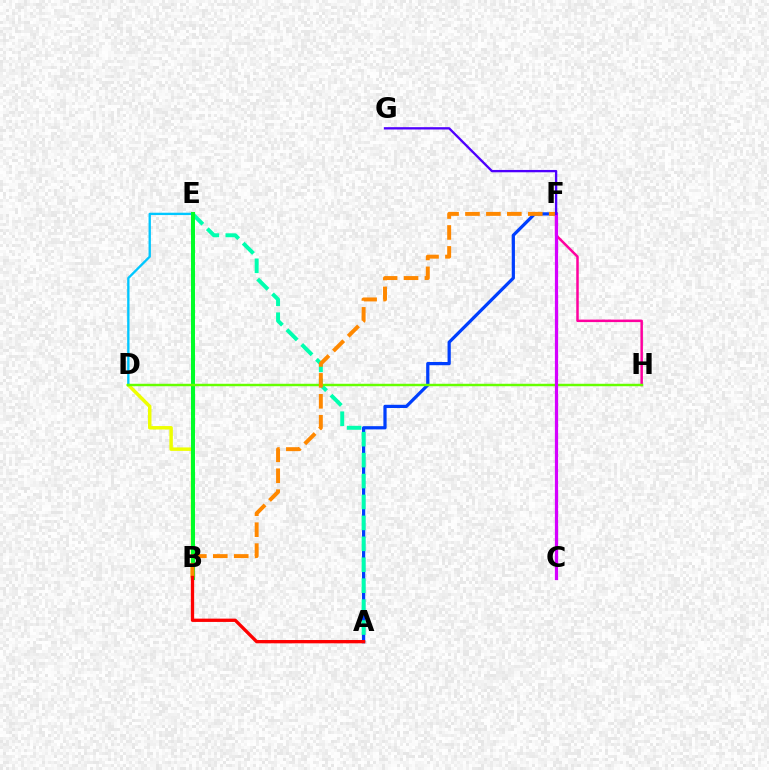{('B', 'D'): [{'color': '#eeff00', 'line_style': 'solid', 'thickness': 2.49}], ('A', 'F'): [{'color': '#003fff', 'line_style': 'solid', 'thickness': 2.32}], ('A', 'E'): [{'color': '#00ffaf', 'line_style': 'dashed', 'thickness': 2.84}], ('F', 'H'): [{'color': '#ff00a0', 'line_style': 'solid', 'thickness': 1.8}], ('D', 'E'): [{'color': '#00c7ff', 'line_style': 'solid', 'thickness': 1.69}], ('B', 'E'): [{'color': '#00ff27', 'line_style': 'solid', 'thickness': 2.9}], ('D', 'H'): [{'color': '#66ff00', 'line_style': 'solid', 'thickness': 1.76}], ('B', 'F'): [{'color': '#ff8800', 'line_style': 'dashed', 'thickness': 2.84}], ('C', 'F'): [{'color': '#d600ff', 'line_style': 'solid', 'thickness': 2.32}], ('F', 'G'): [{'color': '#4f00ff', 'line_style': 'solid', 'thickness': 1.67}], ('A', 'B'): [{'color': '#ff0000', 'line_style': 'solid', 'thickness': 2.38}]}